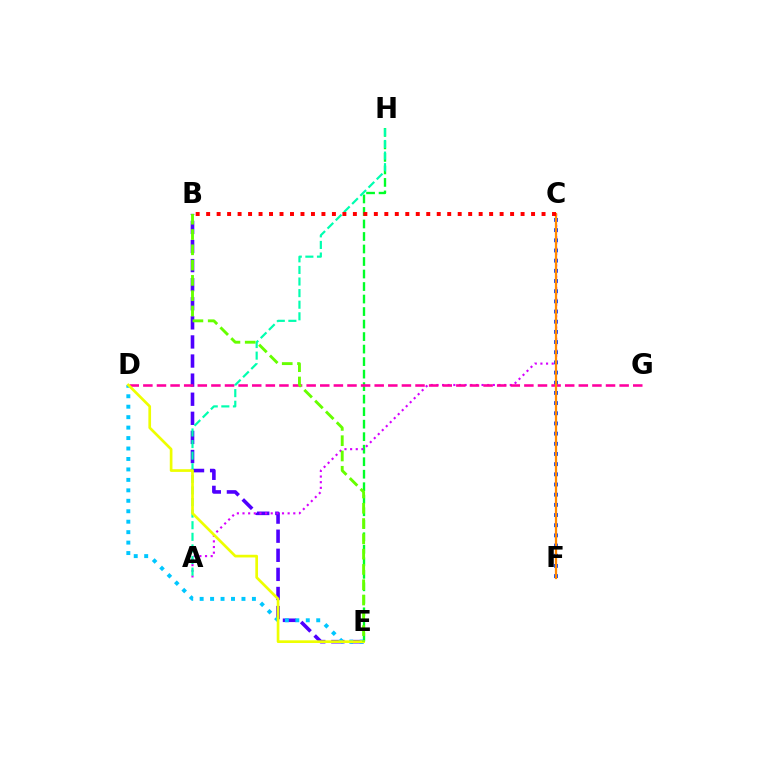{('E', 'H'): [{'color': '#00ff27', 'line_style': 'dashed', 'thickness': 1.7}], ('B', 'E'): [{'color': '#4f00ff', 'line_style': 'dashed', 'thickness': 2.59}, {'color': '#66ff00', 'line_style': 'dashed', 'thickness': 2.08}], ('C', 'F'): [{'color': '#003fff', 'line_style': 'dotted', 'thickness': 2.76}, {'color': '#ff8800', 'line_style': 'solid', 'thickness': 1.62}], ('A', 'C'): [{'color': '#d600ff', 'line_style': 'dotted', 'thickness': 1.53}], ('D', 'E'): [{'color': '#00c7ff', 'line_style': 'dotted', 'thickness': 2.84}, {'color': '#eeff00', 'line_style': 'solid', 'thickness': 1.93}], ('A', 'H'): [{'color': '#00ffaf', 'line_style': 'dashed', 'thickness': 1.58}], ('D', 'G'): [{'color': '#ff00a0', 'line_style': 'dashed', 'thickness': 1.85}], ('B', 'C'): [{'color': '#ff0000', 'line_style': 'dotted', 'thickness': 2.85}]}